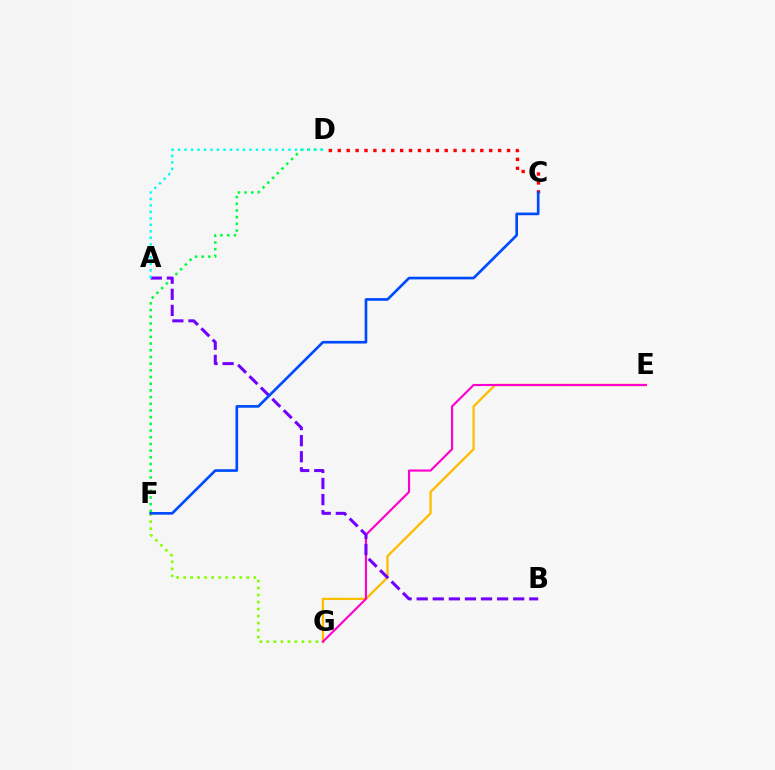{('C', 'D'): [{'color': '#ff0000', 'line_style': 'dotted', 'thickness': 2.42}], ('D', 'F'): [{'color': '#00ff39', 'line_style': 'dotted', 'thickness': 1.82}], ('F', 'G'): [{'color': '#84ff00', 'line_style': 'dotted', 'thickness': 1.91}], ('E', 'G'): [{'color': '#ffbd00', 'line_style': 'solid', 'thickness': 1.67}, {'color': '#ff00cf', 'line_style': 'solid', 'thickness': 1.55}], ('A', 'B'): [{'color': '#7200ff', 'line_style': 'dashed', 'thickness': 2.19}], ('C', 'F'): [{'color': '#004bff', 'line_style': 'solid', 'thickness': 1.92}], ('A', 'D'): [{'color': '#00fff6', 'line_style': 'dotted', 'thickness': 1.76}]}